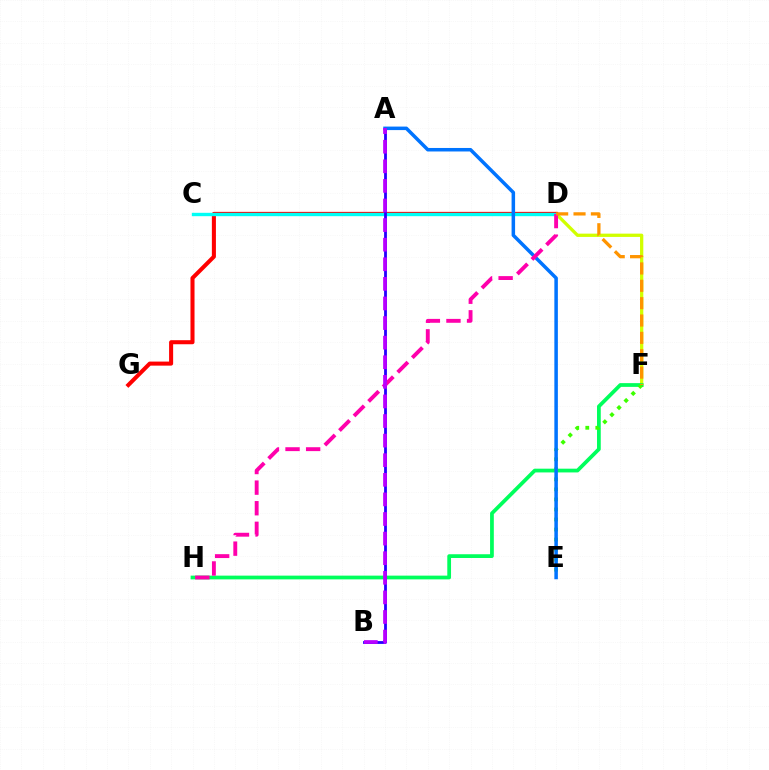{('D', 'F'): [{'color': '#d1ff00', 'line_style': 'solid', 'thickness': 2.36}, {'color': '#ff9400', 'line_style': 'dashed', 'thickness': 2.36}], ('F', 'H'): [{'color': '#00ff5c', 'line_style': 'solid', 'thickness': 2.7}], ('D', 'G'): [{'color': '#ff0000', 'line_style': 'solid', 'thickness': 2.92}], ('C', 'D'): [{'color': '#00fff6', 'line_style': 'solid', 'thickness': 2.43}], ('E', 'F'): [{'color': '#3dff00', 'line_style': 'dotted', 'thickness': 2.73}], ('A', 'B'): [{'color': '#2500ff', 'line_style': 'solid', 'thickness': 2.02}, {'color': '#b900ff', 'line_style': 'dashed', 'thickness': 2.66}], ('A', 'E'): [{'color': '#0074ff', 'line_style': 'solid', 'thickness': 2.53}], ('D', 'H'): [{'color': '#ff00ac', 'line_style': 'dashed', 'thickness': 2.8}]}